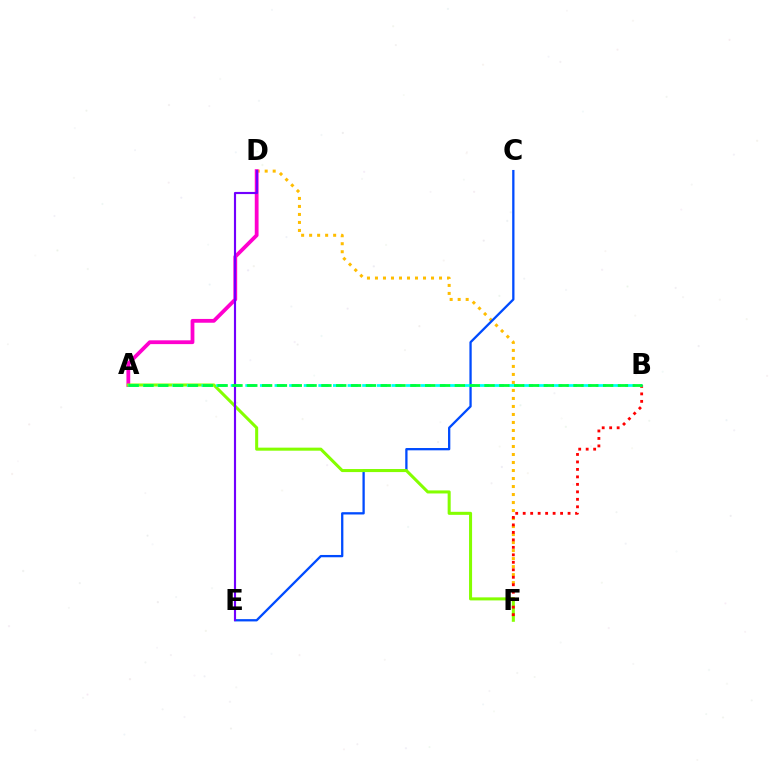{('D', 'F'): [{'color': '#ffbd00', 'line_style': 'dotted', 'thickness': 2.18}], ('C', 'E'): [{'color': '#004bff', 'line_style': 'solid', 'thickness': 1.65}], ('A', 'D'): [{'color': '#ff00cf', 'line_style': 'solid', 'thickness': 2.73}], ('A', 'F'): [{'color': '#84ff00', 'line_style': 'solid', 'thickness': 2.19}], ('B', 'F'): [{'color': '#ff0000', 'line_style': 'dotted', 'thickness': 2.03}], ('A', 'B'): [{'color': '#00fff6', 'line_style': 'dashed', 'thickness': 1.98}, {'color': '#00ff39', 'line_style': 'dashed', 'thickness': 2.01}], ('D', 'E'): [{'color': '#7200ff', 'line_style': 'solid', 'thickness': 1.55}]}